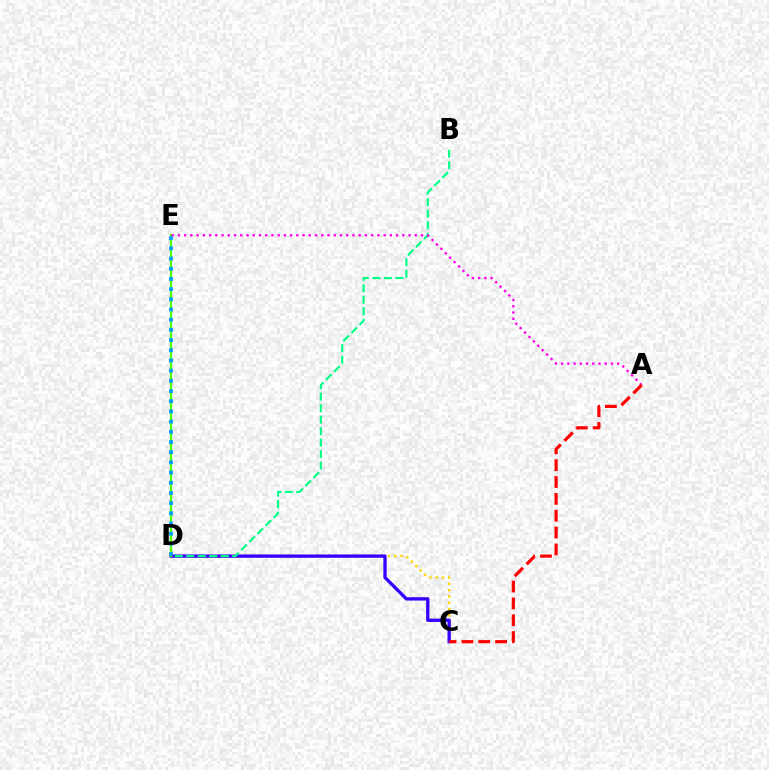{('C', 'D'): [{'color': '#ffd500', 'line_style': 'dotted', 'thickness': 1.71}, {'color': '#3700ff', 'line_style': 'solid', 'thickness': 2.39}], ('B', 'D'): [{'color': '#00ff86', 'line_style': 'dashed', 'thickness': 1.56}], ('D', 'E'): [{'color': '#4fff00', 'line_style': 'solid', 'thickness': 1.62}, {'color': '#009eff', 'line_style': 'dotted', 'thickness': 2.77}], ('A', 'E'): [{'color': '#ff00ed', 'line_style': 'dotted', 'thickness': 1.69}], ('A', 'C'): [{'color': '#ff0000', 'line_style': 'dashed', 'thickness': 2.29}]}